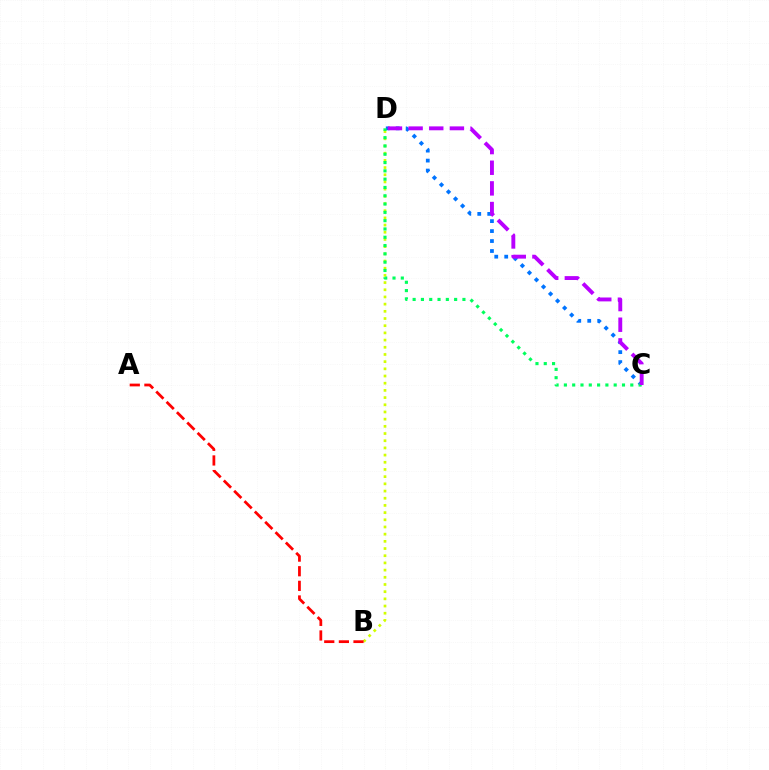{('C', 'D'): [{'color': '#0074ff', 'line_style': 'dotted', 'thickness': 2.71}, {'color': '#00ff5c', 'line_style': 'dotted', 'thickness': 2.26}, {'color': '#b900ff', 'line_style': 'dashed', 'thickness': 2.8}], ('B', 'D'): [{'color': '#d1ff00', 'line_style': 'dotted', 'thickness': 1.95}], ('A', 'B'): [{'color': '#ff0000', 'line_style': 'dashed', 'thickness': 1.99}]}